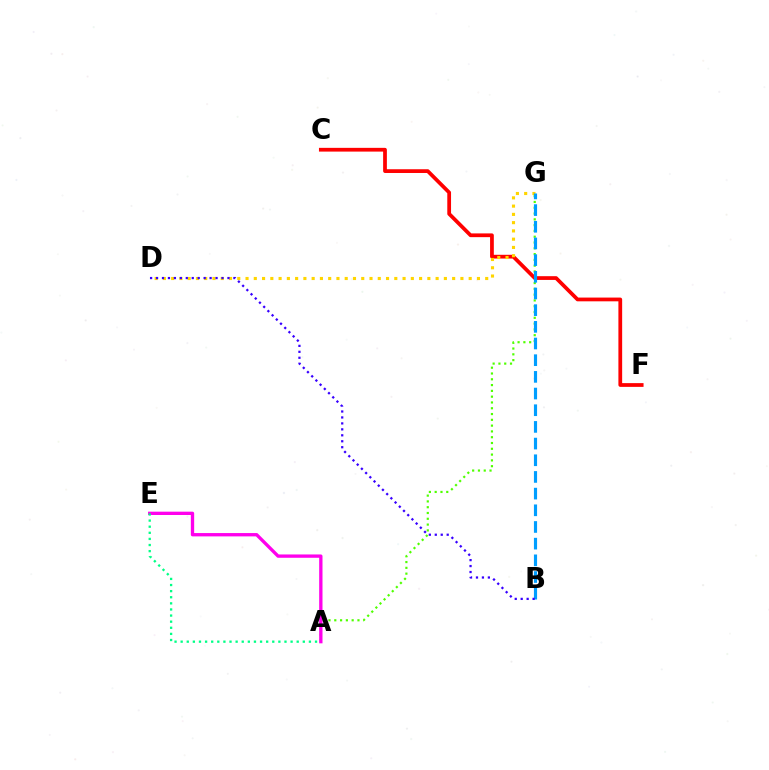{('A', 'G'): [{'color': '#4fff00', 'line_style': 'dotted', 'thickness': 1.57}], ('A', 'E'): [{'color': '#ff00ed', 'line_style': 'solid', 'thickness': 2.4}, {'color': '#00ff86', 'line_style': 'dotted', 'thickness': 1.66}], ('C', 'F'): [{'color': '#ff0000', 'line_style': 'solid', 'thickness': 2.7}], ('D', 'G'): [{'color': '#ffd500', 'line_style': 'dotted', 'thickness': 2.25}], ('B', 'G'): [{'color': '#009eff', 'line_style': 'dashed', 'thickness': 2.27}], ('B', 'D'): [{'color': '#3700ff', 'line_style': 'dotted', 'thickness': 1.62}]}